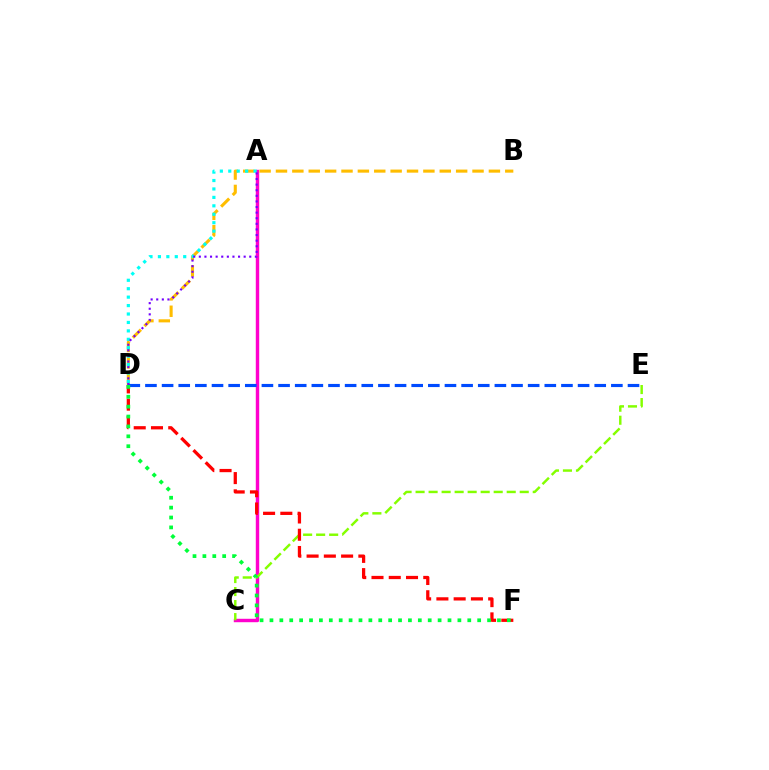{('A', 'C'): [{'color': '#ff00cf', 'line_style': 'solid', 'thickness': 2.46}], ('B', 'D'): [{'color': '#ffbd00', 'line_style': 'dashed', 'thickness': 2.23}], ('C', 'E'): [{'color': '#84ff00', 'line_style': 'dashed', 'thickness': 1.77}], ('A', 'D'): [{'color': '#00fff6', 'line_style': 'dotted', 'thickness': 2.29}, {'color': '#7200ff', 'line_style': 'dotted', 'thickness': 1.52}], ('D', 'E'): [{'color': '#004bff', 'line_style': 'dashed', 'thickness': 2.26}], ('D', 'F'): [{'color': '#ff0000', 'line_style': 'dashed', 'thickness': 2.34}, {'color': '#00ff39', 'line_style': 'dotted', 'thickness': 2.69}]}